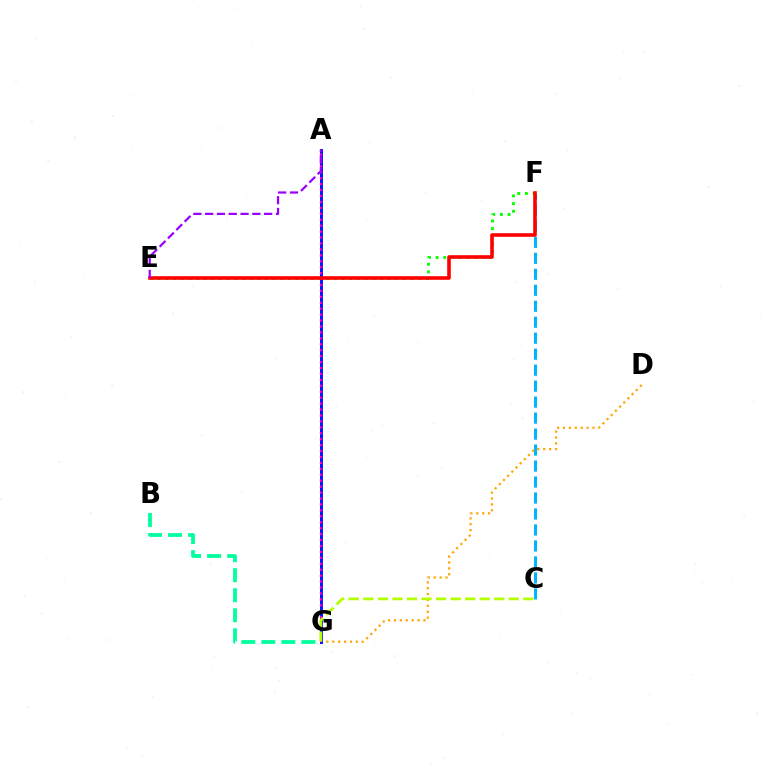{('E', 'F'): [{'color': '#08ff00', 'line_style': 'dotted', 'thickness': 2.08}, {'color': '#ff0000', 'line_style': 'solid', 'thickness': 2.6}], ('C', 'F'): [{'color': '#00b5ff', 'line_style': 'dashed', 'thickness': 2.17}], ('D', 'G'): [{'color': '#ffa500', 'line_style': 'dotted', 'thickness': 1.6}], ('B', 'G'): [{'color': '#00ff9d', 'line_style': 'dashed', 'thickness': 2.72}], ('A', 'G'): [{'color': '#0010ff', 'line_style': 'solid', 'thickness': 2.09}, {'color': '#ff00bd', 'line_style': 'dotted', 'thickness': 1.61}], ('C', 'G'): [{'color': '#b3ff00', 'line_style': 'dashed', 'thickness': 1.98}], ('A', 'E'): [{'color': '#9b00ff', 'line_style': 'dashed', 'thickness': 1.6}]}